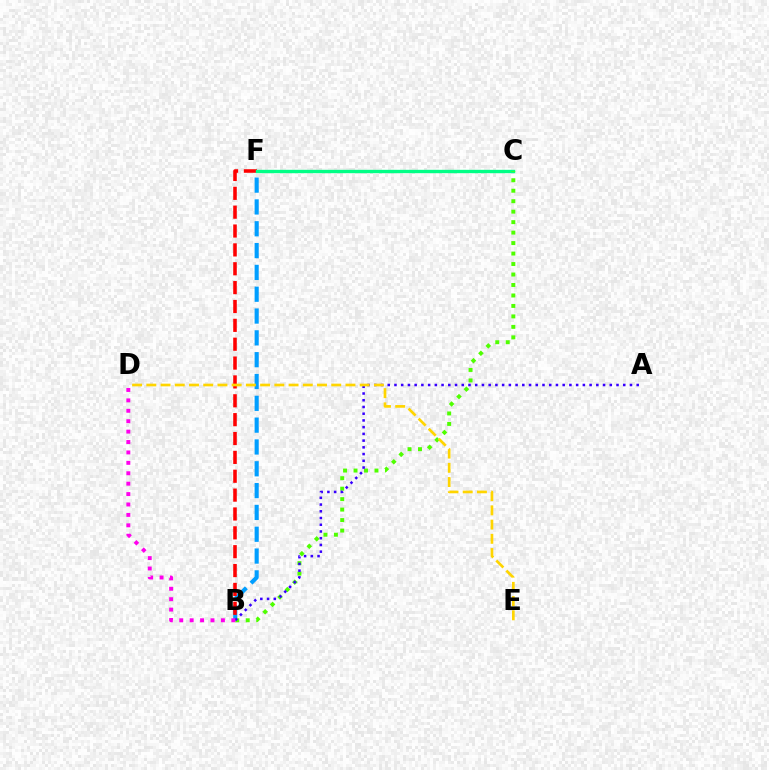{('B', 'F'): [{'color': '#009eff', 'line_style': 'dashed', 'thickness': 2.96}, {'color': '#ff0000', 'line_style': 'dashed', 'thickness': 2.56}], ('C', 'F'): [{'color': '#00ff86', 'line_style': 'solid', 'thickness': 2.42}], ('B', 'C'): [{'color': '#4fff00', 'line_style': 'dotted', 'thickness': 2.85}], ('A', 'B'): [{'color': '#3700ff', 'line_style': 'dotted', 'thickness': 1.83}], ('D', 'E'): [{'color': '#ffd500', 'line_style': 'dashed', 'thickness': 1.93}], ('B', 'D'): [{'color': '#ff00ed', 'line_style': 'dotted', 'thickness': 2.83}]}